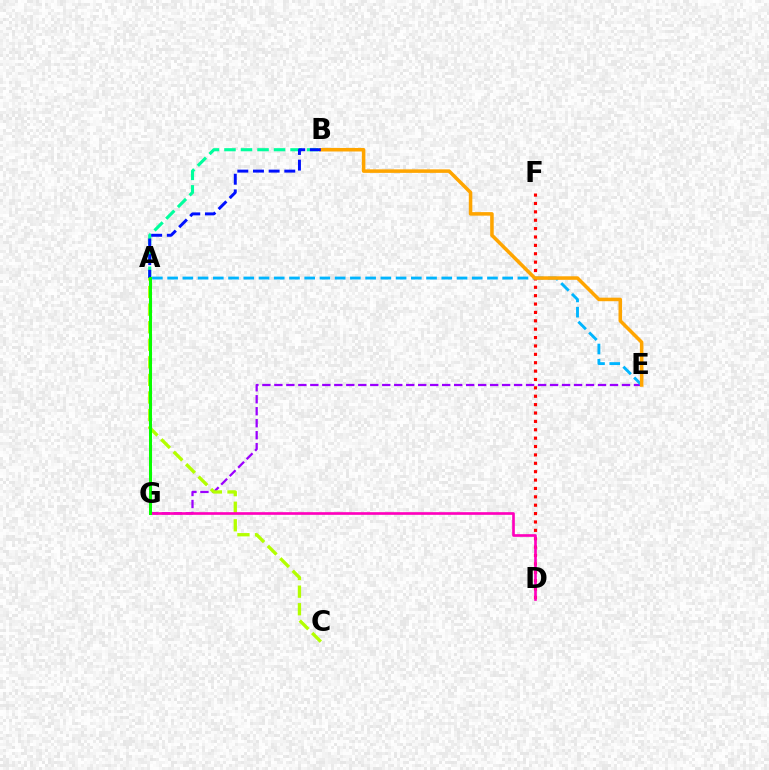{('D', 'F'): [{'color': '#ff0000', 'line_style': 'dotted', 'thickness': 2.28}], ('E', 'G'): [{'color': '#9b00ff', 'line_style': 'dashed', 'thickness': 1.63}], ('A', 'B'): [{'color': '#00ff9d', 'line_style': 'dashed', 'thickness': 2.24}, {'color': '#0010ff', 'line_style': 'dashed', 'thickness': 2.13}], ('A', 'E'): [{'color': '#00b5ff', 'line_style': 'dashed', 'thickness': 2.07}], ('B', 'E'): [{'color': '#ffa500', 'line_style': 'solid', 'thickness': 2.54}], ('A', 'C'): [{'color': '#b3ff00', 'line_style': 'dashed', 'thickness': 2.39}], ('D', 'G'): [{'color': '#ff00bd', 'line_style': 'solid', 'thickness': 1.92}], ('A', 'G'): [{'color': '#08ff00', 'line_style': 'solid', 'thickness': 2.18}]}